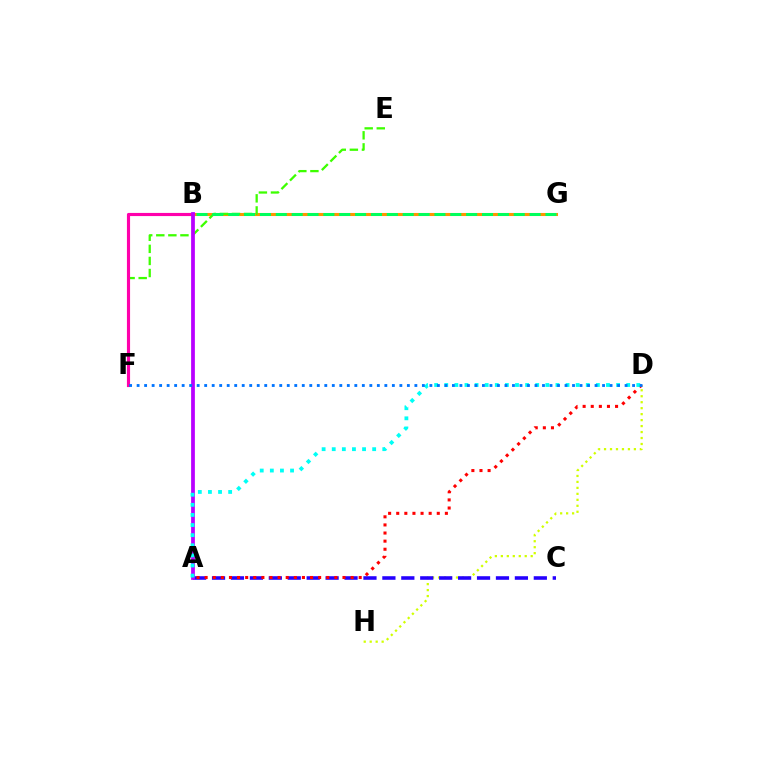{('B', 'G'): [{'color': '#ff9400', 'line_style': 'solid', 'thickness': 2.21}, {'color': '#00ff5c', 'line_style': 'dashed', 'thickness': 2.15}], ('D', 'H'): [{'color': '#d1ff00', 'line_style': 'dotted', 'thickness': 1.62}], ('E', 'F'): [{'color': '#3dff00', 'line_style': 'dashed', 'thickness': 1.64}], ('B', 'F'): [{'color': '#ff00ac', 'line_style': 'solid', 'thickness': 2.26}], ('A', 'C'): [{'color': '#2500ff', 'line_style': 'dashed', 'thickness': 2.57}], ('A', 'D'): [{'color': '#ff0000', 'line_style': 'dotted', 'thickness': 2.2}, {'color': '#00fff6', 'line_style': 'dotted', 'thickness': 2.75}], ('A', 'B'): [{'color': '#b900ff', 'line_style': 'solid', 'thickness': 2.7}], ('D', 'F'): [{'color': '#0074ff', 'line_style': 'dotted', 'thickness': 2.04}]}